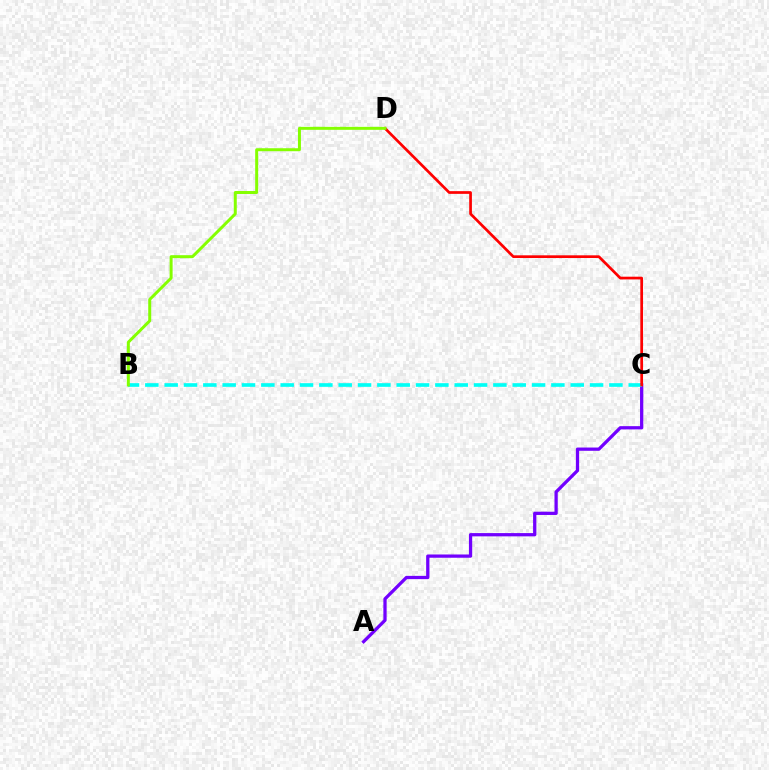{('A', 'C'): [{'color': '#7200ff', 'line_style': 'solid', 'thickness': 2.35}], ('B', 'C'): [{'color': '#00fff6', 'line_style': 'dashed', 'thickness': 2.63}], ('C', 'D'): [{'color': '#ff0000', 'line_style': 'solid', 'thickness': 1.95}], ('B', 'D'): [{'color': '#84ff00', 'line_style': 'solid', 'thickness': 2.15}]}